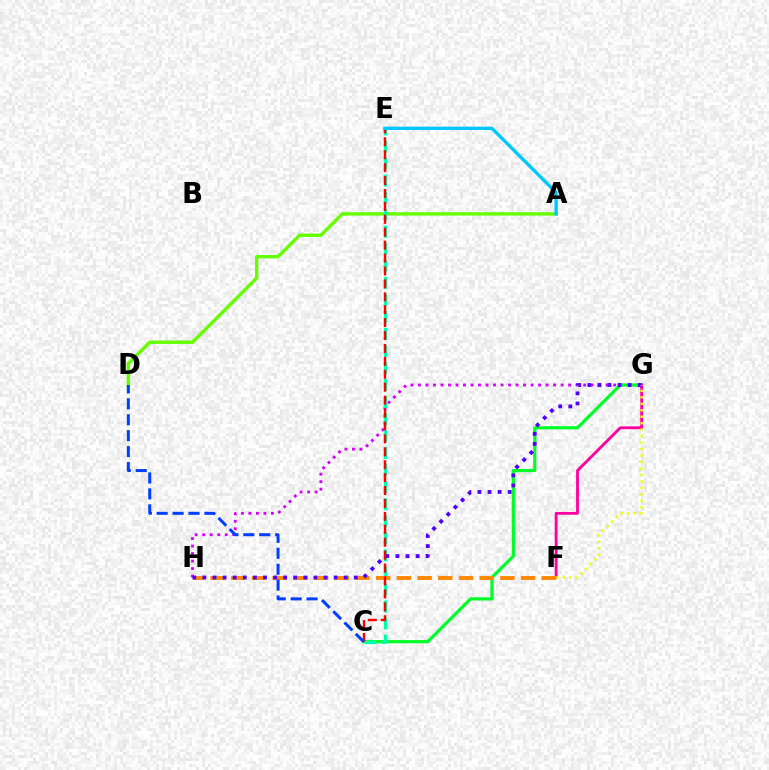{('G', 'H'): [{'color': '#d600ff', 'line_style': 'dotted', 'thickness': 2.04}, {'color': '#4f00ff', 'line_style': 'dotted', 'thickness': 2.74}], ('C', 'G'): [{'color': '#00ff27', 'line_style': 'solid', 'thickness': 2.29}], ('A', 'D'): [{'color': '#66ff00', 'line_style': 'solid', 'thickness': 2.46}], ('F', 'G'): [{'color': '#ff00a0', 'line_style': 'solid', 'thickness': 2.03}, {'color': '#eeff00', 'line_style': 'dotted', 'thickness': 1.76}], ('C', 'E'): [{'color': '#00ffaf', 'line_style': 'dashed', 'thickness': 2.31}, {'color': '#ff0000', 'line_style': 'dashed', 'thickness': 1.75}], ('F', 'H'): [{'color': '#ff8800', 'line_style': 'dashed', 'thickness': 2.81}], ('A', 'E'): [{'color': '#00c7ff', 'line_style': 'solid', 'thickness': 2.4}], ('C', 'D'): [{'color': '#003fff', 'line_style': 'dashed', 'thickness': 2.16}]}